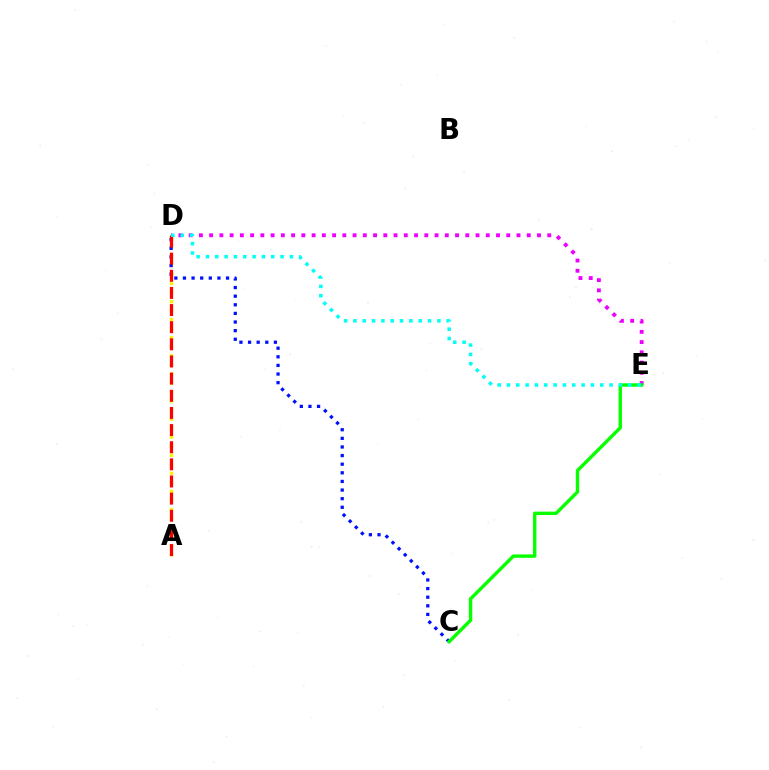{('D', 'E'): [{'color': '#ee00ff', 'line_style': 'dotted', 'thickness': 2.78}, {'color': '#00fff6', 'line_style': 'dotted', 'thickness': 2.53}], ('A', 'D'): [{'color': '#fcf500', 'line_style': 'dotted', 'thickness': 2.46}, {'color': '#ff0000', 'line_style': 'dashed', 'thickness': 2.33}], ('C', 'D'): [{'color': '#0010ff', 'line_style': 'dotted', 'thickness': 2.34}], ('C', 'E'): [{'color': '#08ff00', 'line_style': 'solid', 'thickness': 2.44}]}